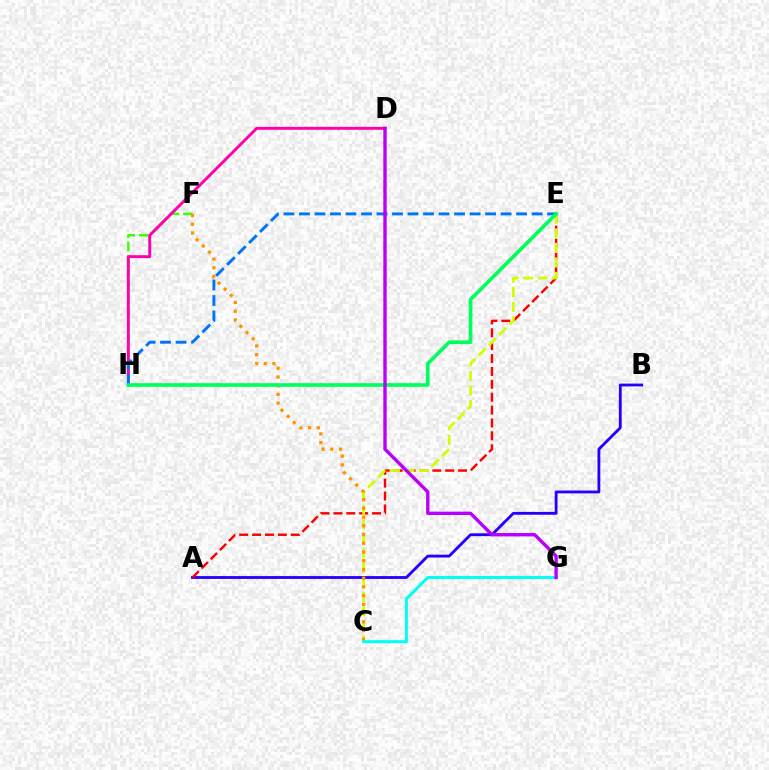{('A', 'B'): [{'color': '#2500ff', 'line_style': 'solid', 'thickness': 2.04}], ('A', 'E'): [{'color': '#ff0000', 'line_style': 'dashed', 'thickness': 1.75}], ('F', 'H'): [{'color': '#3dff00', 'line_style': 'dashed', 'thickness': 1.8}], ('D', 'H'): [{'color': '#ff00ac', 'line_style': 'solid', 'thickness': 2.11}], ('E', 'H'): [{'color': '#0074ff', 'line_style': 'dashed', 'thickness': 2.11}, {'color': '#00ff5c', 'line_style': 'solid', 'thickness': 2.63}], ('C', 'E'): [{'color': '#d1ff00', 'line_style': 'dashed', 'thickness': 1.97}], ('C', 'F'): [{'color': '#ff9400', 'line_style': 'dotted', 'thickness': 2.37}], ('C', 'G'): [{'color': '#00fff6', 'line_style': 'solid', 'thickness': 2.16}], ('D', 'G'): [{'color': '#b900ff', 'line_style': 'solid', 'thickness': 2.43}]}